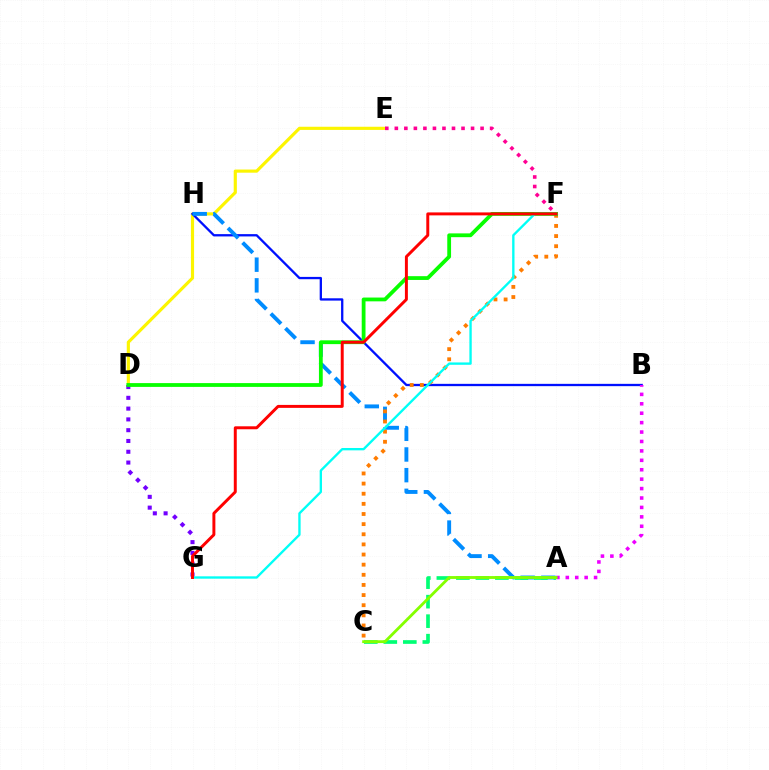{('D', 'E'): [{'color': '#fcf500', 'line_style': 'solid', 'thickness': 2.27}], ('B', 'H'): [{'color': '#0010ff', 'line_style': 'solid', 'thickness': 1.66}], ('D', 'G'): [{'color': '#7200ff', 'line_style': 'dotted', 'thickness': 2.93}], ('A', 'B'): [{'color': '#ee00ff', 'line_style': 'dotted', 'thickness': 2.56}], ('E', 'F'): [{'color': '#ff0094', 'line_style': 'dotted', 'thickness': 2.59}], ('A', 'H'): [{'color': '#008cff', 'line_style': 'dashed', 'thickness': 2.81}], ('A', 'C'): [{'color': '#00ff74', 'line_style': 'dashed', 'thickness': 2.65}, {'color': '#84ff00', 'line_style': 'solid', 'thickness': 2.04}], ('C', 'F'): [{'color': '#ff7c00', 'line_style': 'dotted', 'thickness': 2.75}], ('D', 'F'): [{'color': '#08ff00', 'line_style': 'solid', 'thickness': 2.73}], ('F', 'G'): [{'color': '#00fff6', 'line_style': 'solid', 'thickness': 1.69}, {'color': '#ff0000', 'line_style': 'solid', 'thickness': 2.13}]}